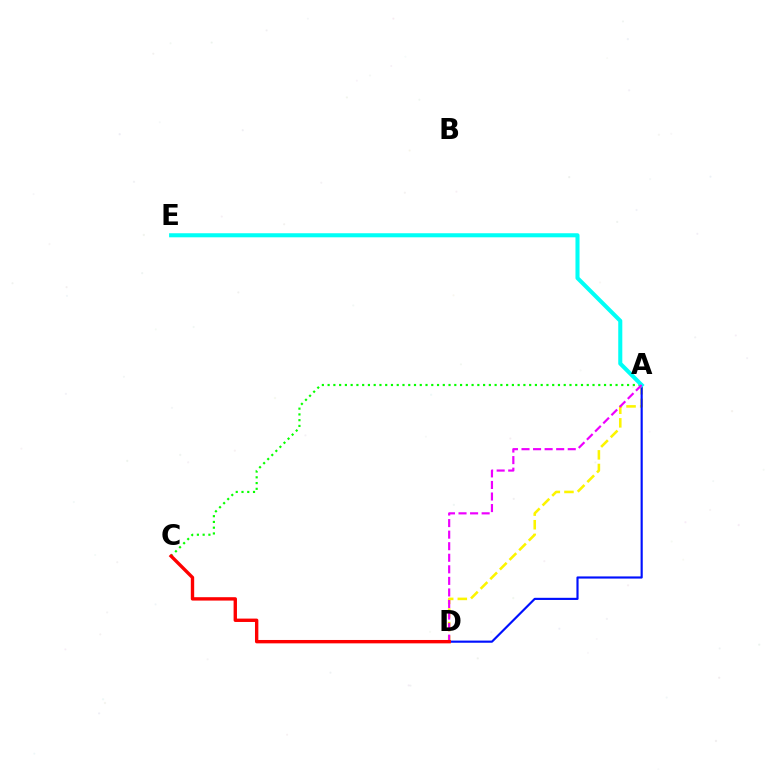{('A', 'D'): [{'color': '#fcf500', 'line_style': 'dashed', 'thickness': 1.85}, {'color': '#0010ff', 'line_style': 'solid', 'thickness': 1.55}, {'color': '#ee00ff', 'line_style': 'dashed', 'thickness': 1.57}], ('A', 'C'): [{'color': '#08ff00', 'line_style': 'dotted', 'thickness': 1.56}], ('A', 'E'): [{'color': '#00fff6', 'line_style': 'solid', 'thickness': 2.92}], ('C', 'D'): [{'color': '#ff0000', 'line_style': 'solid', 'thickness': 2.43}]}